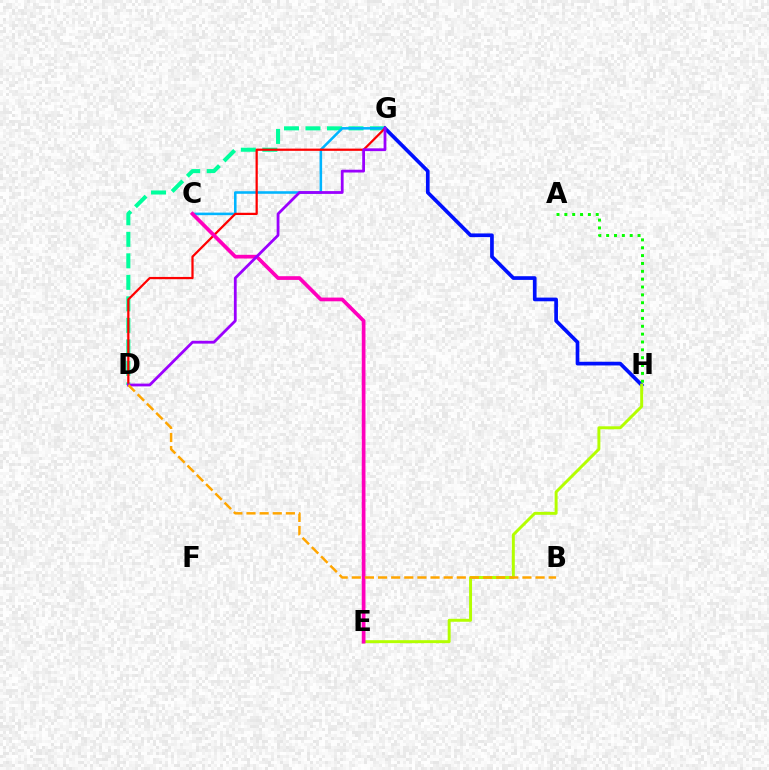{('D', 'G'): [{'color': '#00ff9d', 'line_style': 'dashed', 'thickness': 2.92}, {'color': '#ff0000', 'line_style': 'solid', 'thickness': 1.61}, {'color': '#9b00ff', 'line_style': 'solid', 'thickness': 2.01}], ('G', 'H'): [{'color': '#0010ff', 'line_style': 'solid', 'thickness': 2.66}], ('C', 'G'): [{'color': '#00b5ff', 'line_style': 'solid', 'thickness': 1.84}], ('A', 'H'): [{'color': '#08ff00', 'line_style': 'dotted', 'thickness': 2.13}], ('E', 'H'): [{'color': '#b3ff00', 'line_style': 'solid', 'thickness': 2.13}], ('C', 'E'): [{'color': '#ff00bd', 'line_style': 'solid', 'thickness': 2.67}], ('B', 'D'): [{'color': '#ffa500', 'line_style': 'dashed', 'thickness': 1.78}]}